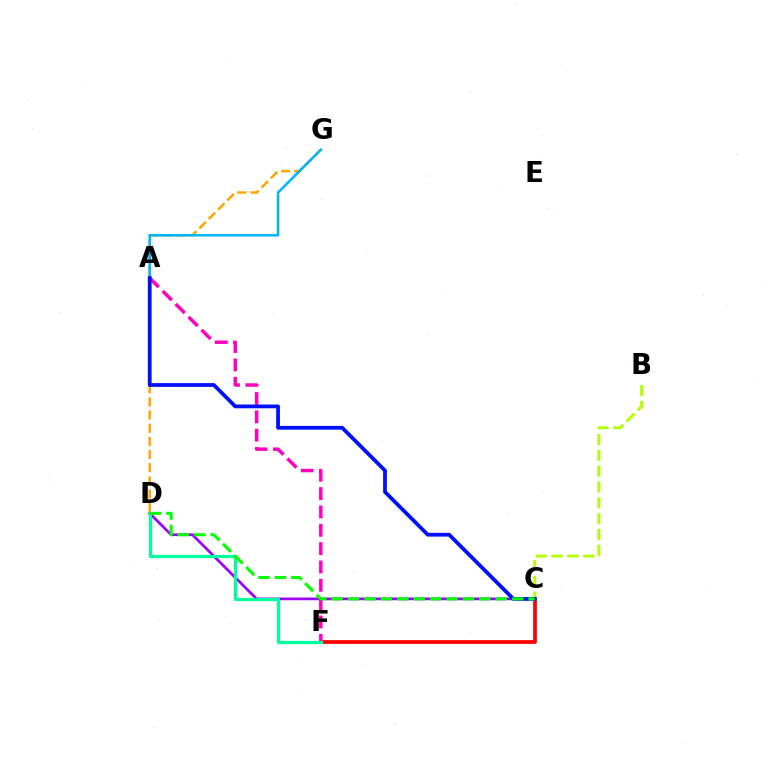{('C', 'D'): [{'color': '#9b00ff', 'line_style': 'solid', 'thickness': 1.95}, {'color': '#08ff00', 'line_style': 'dashed', 'thickness': 2.23}], ('C', 'F'): [{'color': '#ff0000', 'line_style': 'solid', 'thickness': 2.7}], ('D', 'G'): [{'color': '#ffa500', 'line_style': 'dashed', 'thickness': 1.79}], ('A', 'F'): [{'color': '#ff00bd', 'line_style': 'dashed', 'thickness': 2.49}], ('B', 'C'): [{'color': '#b3ff00', 'line_style': 'dashed', 'thickness': 2.15}], ('A', 'G'): [{'color': '#00b5ff', 'line_style': 'solid', 'thickness': 1.84}], ('A', 'C'): [{'color': '#0010ff', 'line_style': 'solid', 'thickness': 2.72}], ('D', 'F'): [{'color': '#00ff9d', 'line_style': 'solid', 'thickness': 2.33}]}